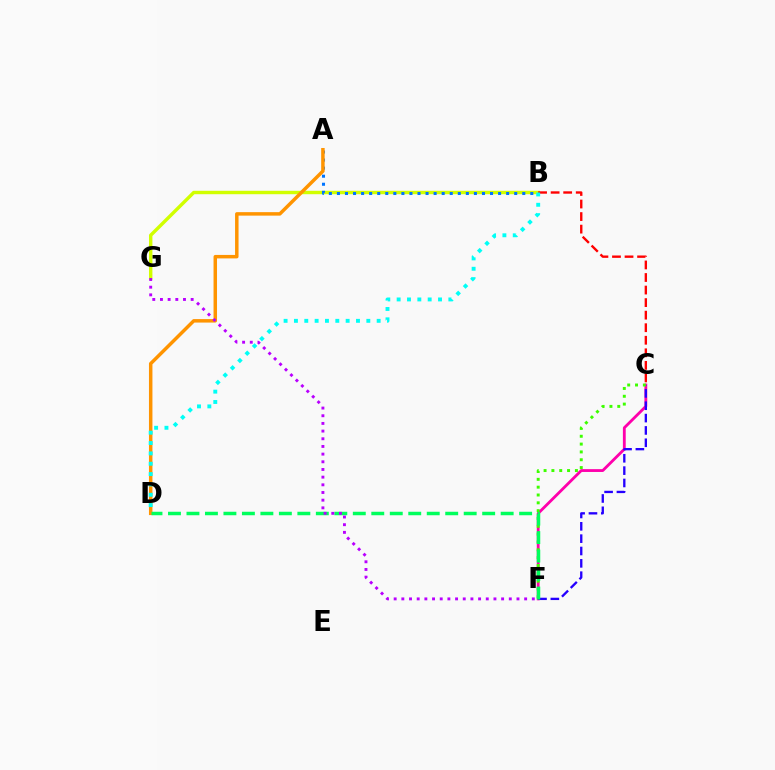{('B', 'G'): [{'color': '#d1ff00', 'line_style': 'solid', 'thickness': 2.46}], ('A', 'B'): [{'color': '#0074ff', 'line_style': 'dotted', 'thickness': 2.19}], ('C', 'F'): [{'color': '#ff00ac', 'line_style': 'solid', 'thickness': 2.03}, {'color': '#2500ff', 'line_style': 'dashed', 'thickness': 1.68}, {'color': '#3dff00', 'line_style': 'dotted', 'thickness': 2.13}], ('B', 'C'): [{'color': '#ff0000', 'line_style': 'dashed', 'thickness': 1.7}], ('A', 'D'): [{'color': '#ff9400', 'line_style': 'solid', 'thickness': 2.5}], ('B', 'D'): [{'color': '#00fff6', 'line_style': 'dotted', 'thickness': 2.81}], ('D', 'F'): [{'color': '#00ff5c', 'line_style': 'dashed', 'thickness': 2.51}], ('F', 'G'): [{'color': '#b900ff', 'line_style': 'dotted', 'thickness': 2.09}]}